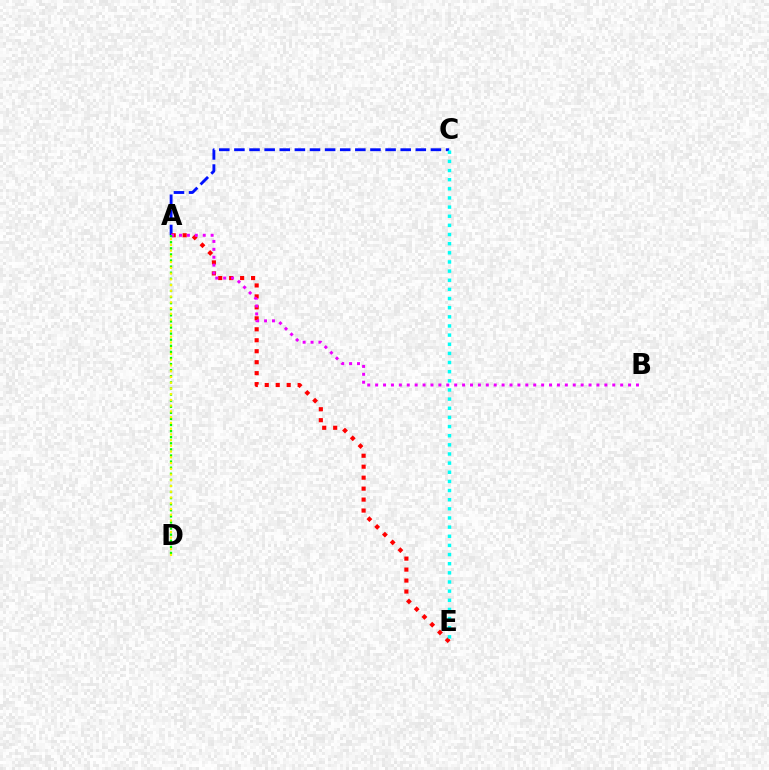{('A', 'C'): [{'color': '#0010ff', 'line_style': 'dashed', 'thickness': 2.05}], ('A', 'E'): [{'color': '#ff0000', 'line_style': 'dotted', 'thickness': 2.98}], ('A', 'B'): [{'color': '#ee00ff', 'line_style': 'dotted', 'thickness': 2.15}], ('A', 'D'): [{'color': '#08ff00', 'line_style': 'dotted', 'thickness': 1.66}, {'color': '#fcf500', 'line_style': 'dotted', 'thickness': 1.56}], ('C', 'E'): [{'color': '#00fff6', 'line_style': 'dotted', 'thickness': 2.48}]}